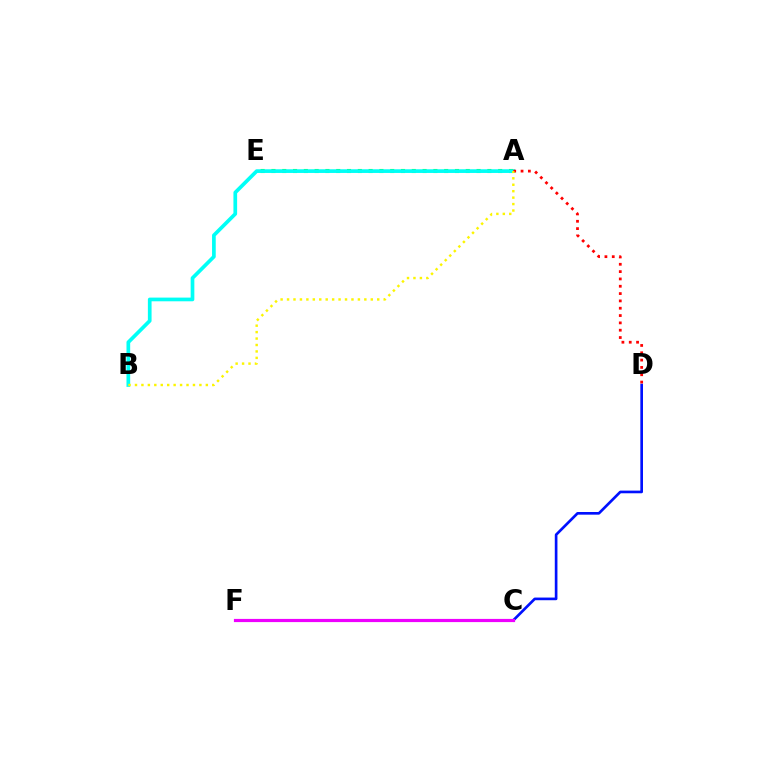{('A', 'E'): [{'color': '#08ff00', 'line_style': 'dotted', 'thickness': 2.93}], ('C', 'D'): [{'color': '#0010ff', 'line_style': 'solid', 'thickness': 1.92}], ('A', 'B'): [{'color': '#00fff6', 'line_style': 'solid', 'thickness': 2.66}, {'color': '#fcf500', 'line_style': 'dotted', 'thickness': 1.75}], ('A', 'D'): [{'color': '#ff0000', 'line_style': 'dotted', 'thickness': 1.99}], ('C', 'F'): [{'color': '#ee00ff', 'line_style': 'solid', 'thickness': 2.3}]}